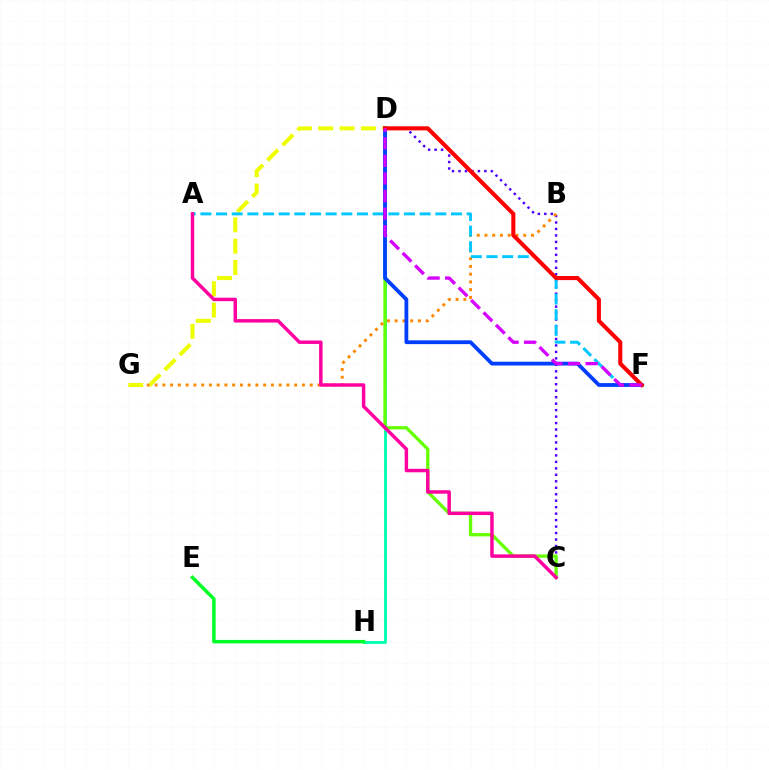{('D', 'H'): [{'color': '#00ffaf', 'line_style': 'solid', 'thickness': 2.03}], ('C', 'D'): [{'color': '#4f00ff', 'line_style': 'dotted', 'thickness': 1.76}, {'color': '#66ff00', 'line_style': 'solid', 'thickness': 2.38}], ('E', 'H'): [{'color': '#00ff27', 'line_style': 'solid', 'thickness': 2.5}], ('B', 'G'): [{'color': '#ff8800', 'line_style': 'dotted', 'thickness': 2.11}], ('D', 'G'): [{'color': '#eeff00', 'line_style': 'dashed', 'thickness': 2.9}], ('A', 'F'): [{'color': '#00c7ff', 'line_style': 'dashed', 'thickness': 2.13}], ('D', 'F'): [{'color': '#003fff', 'line_style': 'solid', 'thickness': 2.74}, {'color': '#ff0000', 'line_style': 'solid', 'thickness': 2.93}, {'color': '#d600ff', 'line_style': 'dashed', 'thickness': 2.39}], ('A', 'C'): [{'color': '#ff00a0', 'line_style': 'solid', 'thickness': 2.49}]}